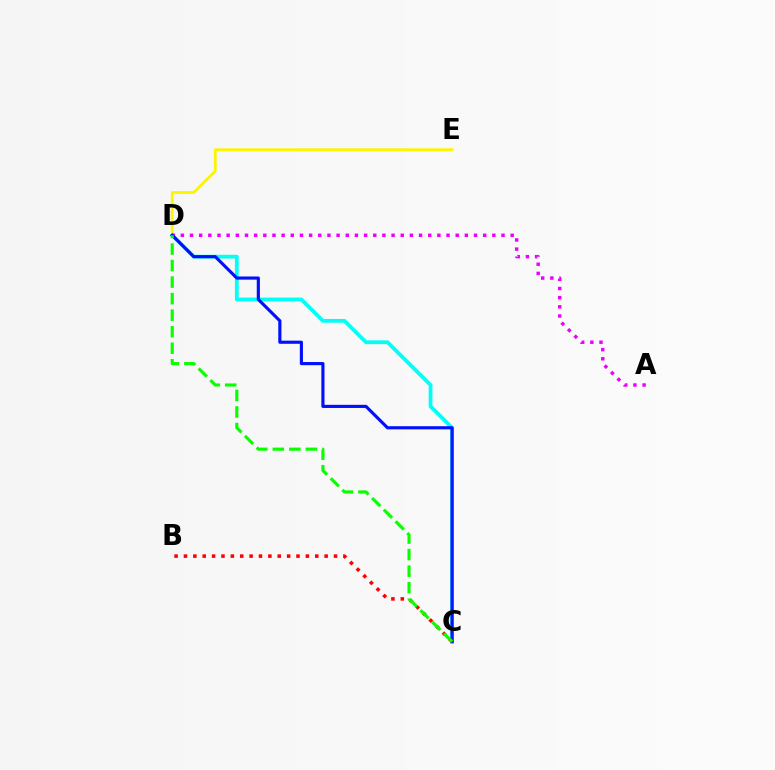{('C', 'D'): [{'color': '#00fff6', 'line_style': 'solid', 'thickness': 2.71}, {'color': '#0010ff', 'line_style': 'solid', 'thickness': 2.26}, {'color': '#08ff00', 'line_style': 'dashed', 'thickness': 2.25}], ('D', 'E'): [{'color': '#fcf500', 'line_style': 'solid', 'thickness': 2.03}], ('A', 'D'): [{'color': '#ee00ff', 'line_style': 'dotted', 'thickness': 2.49}], ('B', 'C'): [{'color': '#ff0000', 'line_style': 'dotted', 'thickness': 2.55}]}